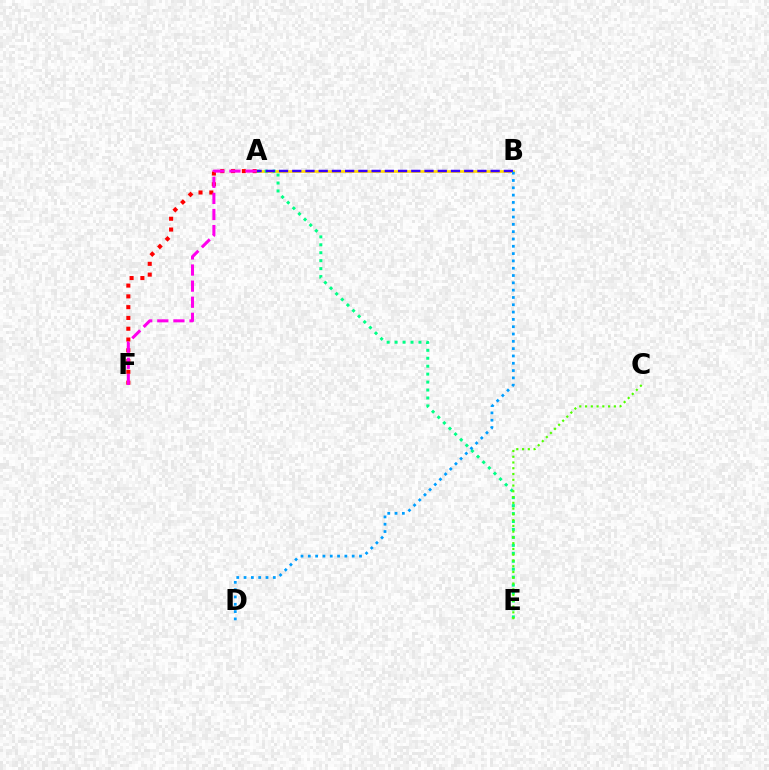{('A', 'B'): [{'color': '#ffd500', 'line_style': 'solid', 'thickness': 1.93}, {'color': '#3700ff', 'line_style': 'dashed', 'thickness': 1.8}], ('A', 'E'): [{'color': '#00ff86', 'line_style': 'dotted', 'thickness': 2.16}], ('A', 'F'): [{'color': '#ff0000', 'line_style': 'dotted', 'thickness': 2.93}, {'color': '#ff00ed', 'line_style': 'dashed', 'thickness': 2.19}], ('C', 'E'): [{'color': '#4fff00', 'line_style': 'dotted', 'thickness': 1.57}], ('B', 'D'): [{'color': '#009eff', 'line_style': 'dotted', 'thickness': 1.99}]}